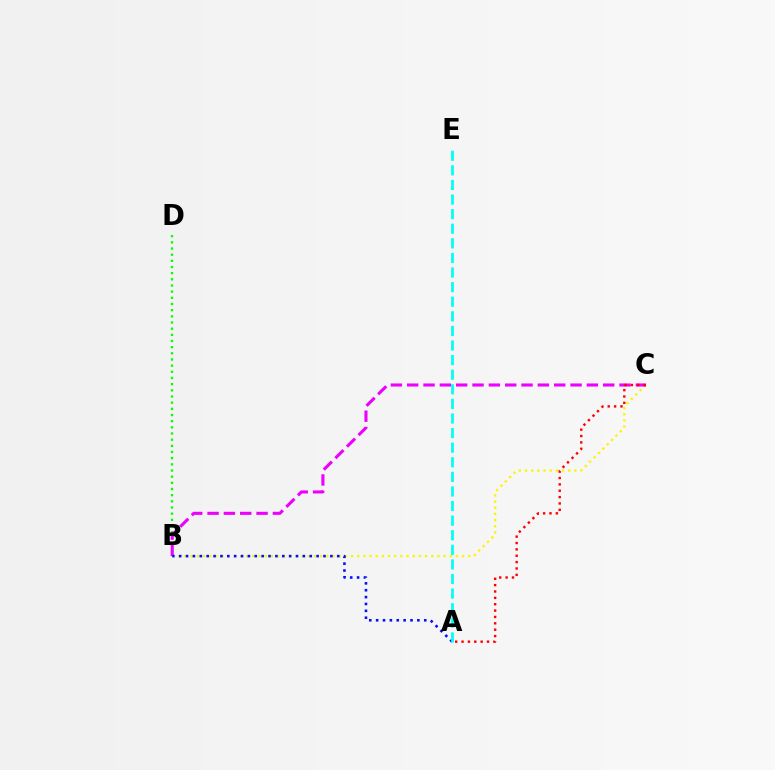{('B', 'C'): [{'color': '#fcf500', 'line_style': 'dotted', 'thickness': 1.68}, {'color': '#ee00ff', 'line_style': 'dashed', 'thickness': 2.22}], ('B', 'D'): [{'color': '#08ff00', 'line_style': 'dotted', 'thickness': 1.68}], ('A', 'B'): [{'color': '#0010ff', 'line_style': 'dotted', 'thickness': 1.87}], ('A', 'C'): [{'color': '#ff0000', 'line_style': 'dotted', 'thickness': 1.73}], ('A', 'E'): [{'color': '#00fff6', 'line_style': 'dashed', 'thickness': 1.98}]}